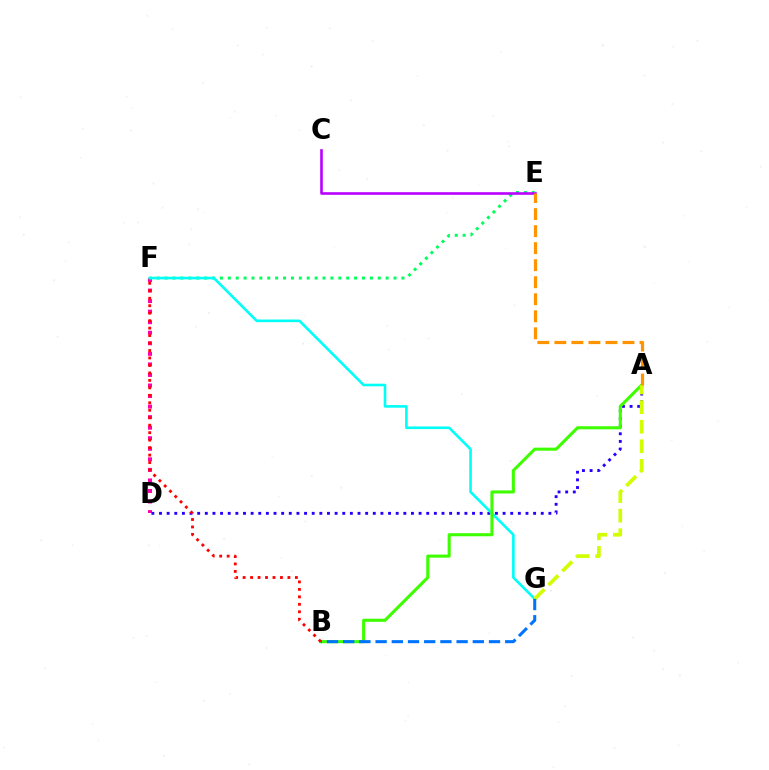{('D', 'F'): [{'color': '#ff00ac', 'line_style': 'dotted', 'thickness': 2.87}], ('E', 'F'): [{'color': '#00ff5c', 'line_style': 'dotted', 'thickness': 2.14}], ('A', 'D'): [{'color': '#2500ff', 'line_style': 'dotted', 'thickness': 2.07}], ('F', 'G'): [{'color': '#00fff6', 'line_style': 'solid', 'thickness': 1.88}], ('A', 'B'): [{'color': '#3dff00', 'line_style': 'solid', 'thickness': 2.21}], ('A', 'G'): [{'color': '#d1ff00', 'line_style': 'dashed', 'thickness': 2.66}], ('C', 'E'): [{'color': '#b900ff', 'line_style': 'solid', 'thickness': 1.88}], ('B', 'G'): [{'color': '#0074ff', 'line_style': 'dashed', 'thickness': 2.2}], ('A', 'E'): [{'color': '#ff9400', 'line_style': 'dashed', 'thickness': 2.31}], ('B', 'F'): [{'color': '#ff0000', 'line_style': 'dotted', 'thickness': 2.03}]}